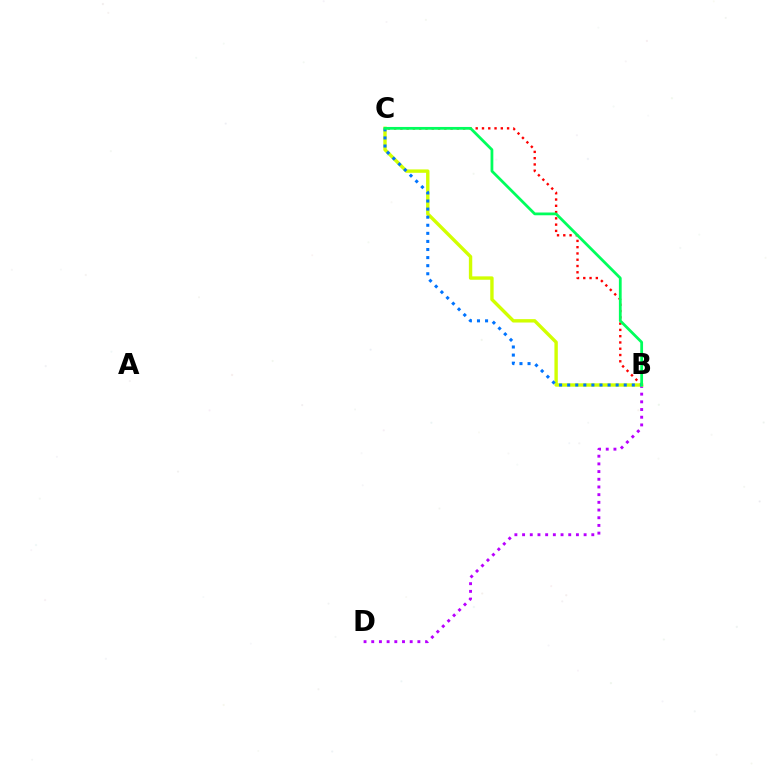{('B', 'D'): [{'color': '#b900ff', 'line_style': 'dotted', 'thickness': 2.09}], ('B', 'C'): [{'color': '#ff0000', 'line_style': 'dotted', 'thickness': 1.71}, {'color': '#d1ff00', 'line_style': 'solid', 'thickness': 2.44}, {'color': '#0074ff', 'line_style': 'dotted', 'thickness': 2.2}, {'color': '#00ff5c', 'line_style': 'solid', 'thickness': 1.99}]}